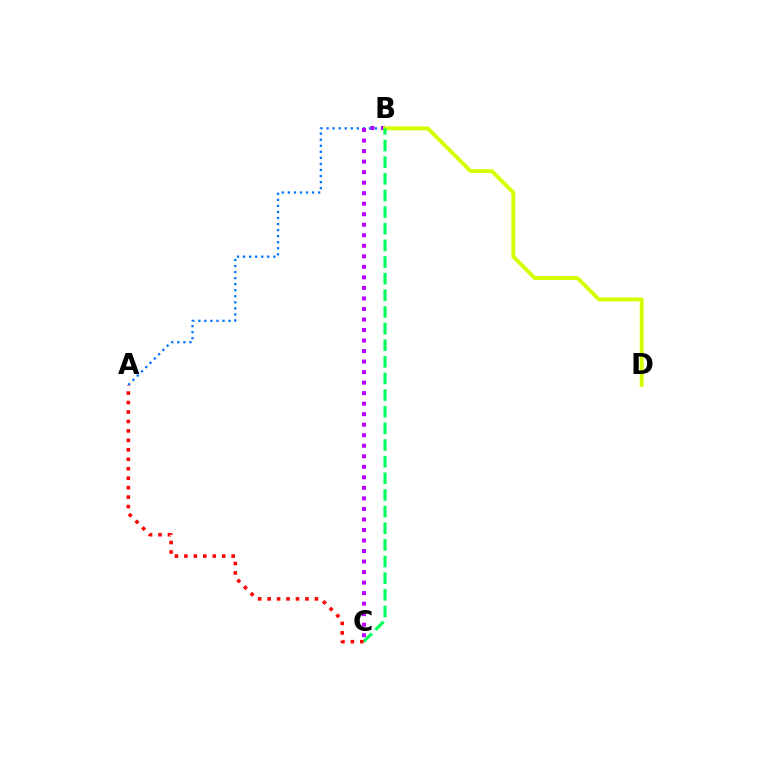{('A', 'B'): [{'color': '#0074ff', 'line_style': 'dotted', 'thickness': 1.64}], ('B', 'C'): [{'color': '#b900ff', 'line_style': 'dotted', 'thickness': 2.86}, {'color': '#00ff5c', 'line_style': 'dashed', 'thickness': 2.26}], ('B', 'D'): [{'color': '#d1ff00', 'line_style': 'solid', 'thickness': 2.78}], ('A', 'C'): [{'color': '#ff0000', 'line_style': 'dotted', 'thickness': 2.57}]}